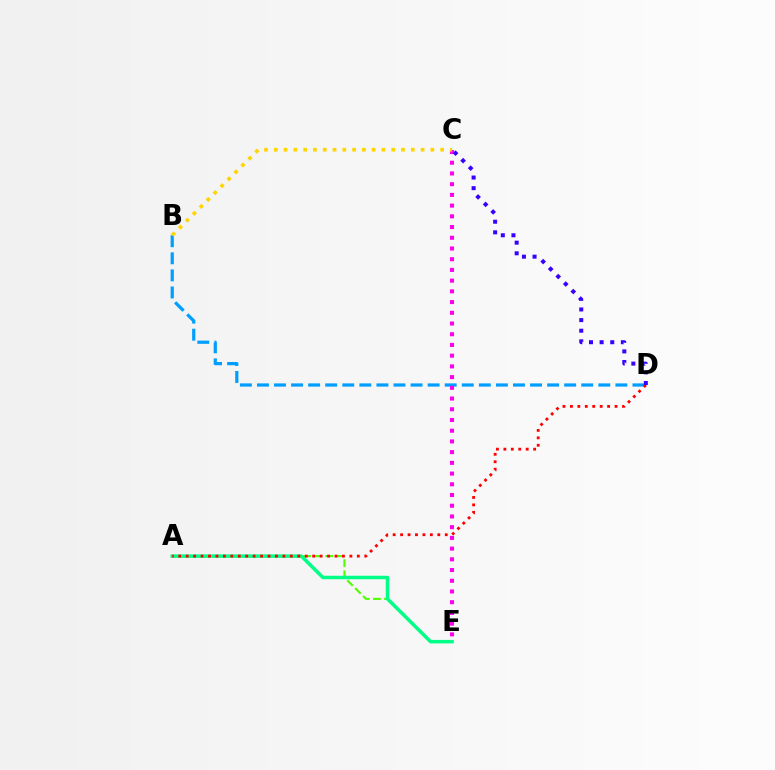{('B', 'D'): [{'color': '#009eff', 'line_style': 'dashed', 'thickness': 2.32}], ('A', 'E'): [{'color': '#4fff00', 'line_style': 'dashed', 'thickness': 1.51}, {'color': '#00ff86', 'line_style': 'solid', 'thickness': 2.51}], ('C', 'E'): [{'color': '#ff00ed', 'line_style': 'dotted', 'thickness': 2.91}], ('B', 'C'): [{'color': '#ffd500', 'line_style': 'dotted', 'thickness': 2.66}], ('A', 'D'): [{'color': '#ff0000', 'line_style': 'dotted', 'thickness': 2.02}], ('C', 'D'): [{'color': '#3700ff', 'line_style': 'dotted', 'thickness': 2.89}]}